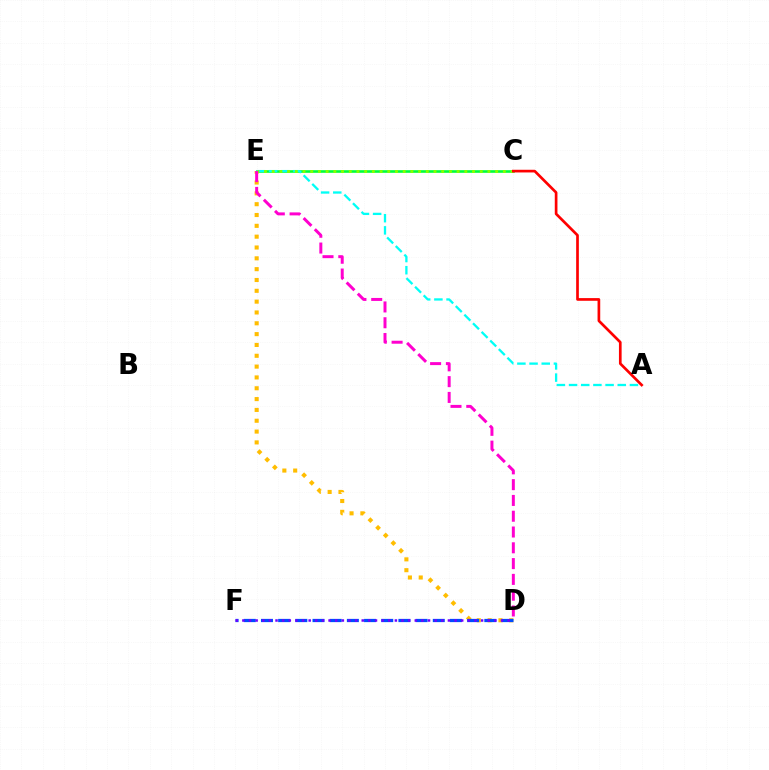{('C', 'E'): [{'color': '#00ff39', 'line_style': 'solid', 'thickness': 1.88}, {'color': '#84ff00', 'line_style': 'dotted', 'thickness': 2.09}], ('D', 'E'): [{'color': '#ffbd00', 'line_style': 'dotted', 'thickness': 2.94}, {'color': '#ff00cf', 'line_style': 'dashed', 'thickness': 2.15}], ('A', 'E'): [{'color': '#00fff6', 'line_style': 'dashed', 'thickness': 1.65}], ('D', 'F'): [{'color': '#004bff', 'line_style': 'dashed', 'thickness': 2.33}, {'color': '#7200ff', 'line_style': 'dotted', 'thickness': 1.8}], ('A', 'C'): [{'color': '#ff0000', 'line_style': 'solid', 'thickness': 1.93}]}